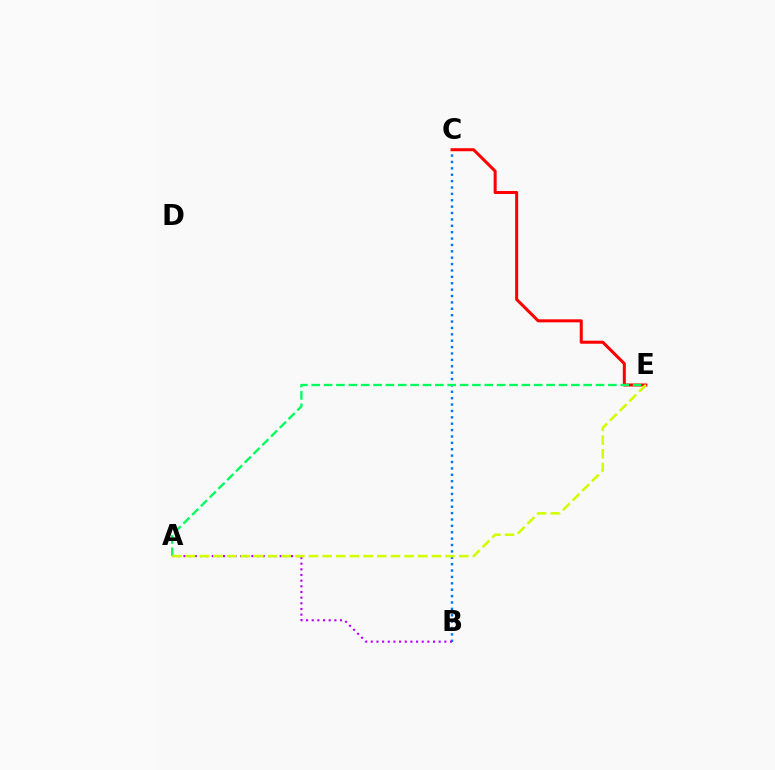{('B', 'C'): [{'color': '#0074ff', 'line_style': 'dotted', 'thickness': 1.73}], ('C', 'E'): [{'color': '#ff0000', 'line_style': 'solid', 'thickness': 2.18}], ('A', 'B'): [{'color': '#b900ff', 'line_style': 'dotted', 'thickness': 1.54}], ('A', 'E'): [{'color': '#00ff5c', 'line_style': 'dashed', 'thickness': 1.68}, {'color': '#d1ff00', 'line_style': 'dashed', 'thickness': 1.85}]}